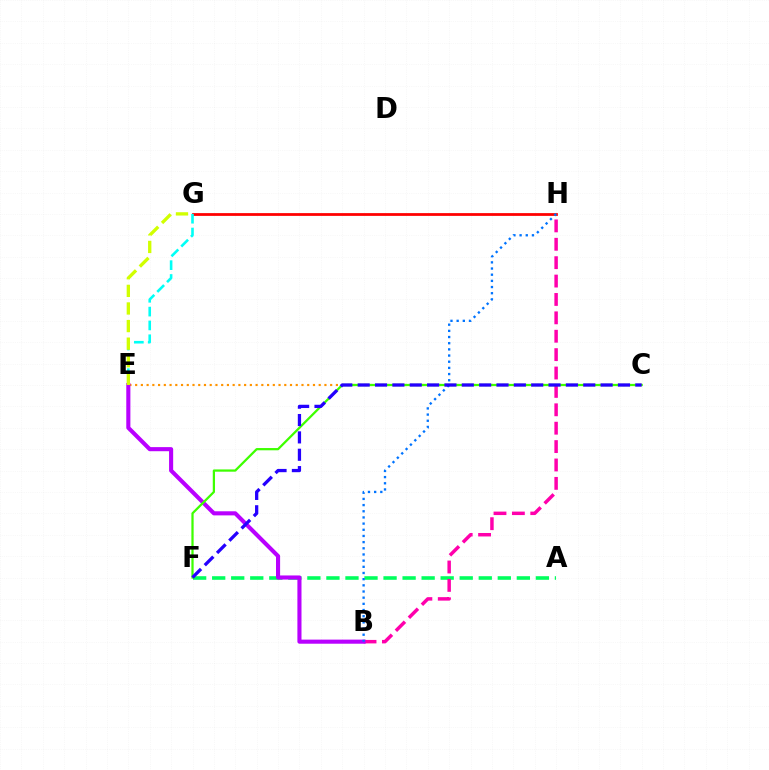{('A', 'F'): [{'color': '#00ff5c', 'line_style': 'dashed', 'thickness': 2.59}], ('C', 'E'): [{'color': '#ff9400', 'line_style': 'dotted', 'thickness': 1.56}], ('B', 'H'): [{'color': '#ff00ac', 'line_style': 'dashed', 'thickness': 2.5}, {'color': '#0074ff', 'line_style': 'dotted', 'thickness': 1.68}], ('B', 'E'): [{'color': '#b900ff', 'line_style': 'solid', 'thickness': 2.95}], ('G', 'H'): [{'color': '#ff0000', 'line_style': 'solid', 'thickness': 1.99}], ('C', 'F'): [{'color': '#3dff00', 'line_style': 'solid', 'thickness': 1.62}, {'color': '#2500ff', 'line_style': 'dashed', 'thickness': 2.36}], ('E', 'G'): [{'color': '#00fff6', 'line_style': 'dashed', 'thickness': 1.88}, {'color': '#d1ff00', 'line_style': 'dashed', 'thickness': 2.39}]}